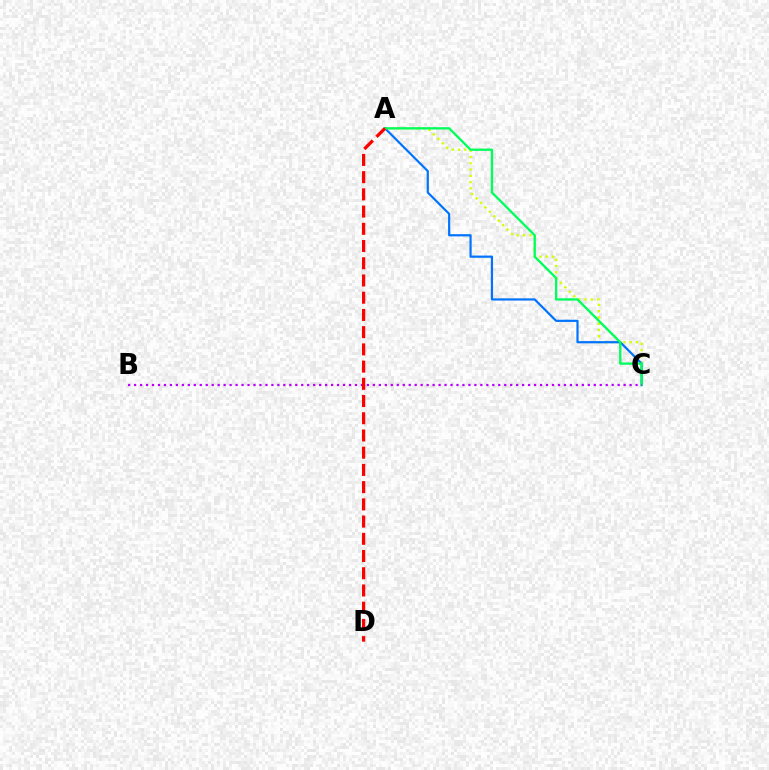{('A', 'C'): [{'color': '#d1ff00', 'line_style': 'dotted', 'thickness': 1.71}, {'color': '#0074ff', 'line_style': 'solid', 'thickness': 1.59}, {'color': '#00ff5c', 'line_style': 'solid', 'thickness': 1.68}], ('B', 'C'): [{'color': '#b900ff', 'line_style': 'dotted', 'thickness': 1.62}], ('A', 'D'): [{'color': '#ff0000', 'line_style': 'dashed', 'thickness': 2.34}]}